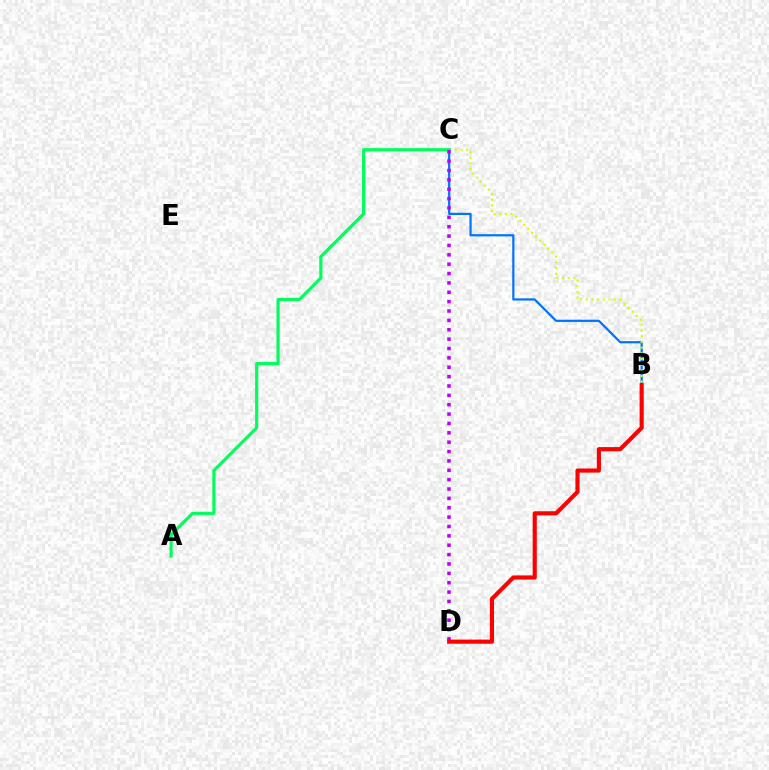{('B', 'C'): [{'color': '#0074ff', 'line_style': 'solid', 'thickness': 1.6}, {'color': '#d1ff00', 'line_style': 'dotted', 'thickness': 1.54}], ('A', 'C'): [{'color': '#00ff5c', 'line_style': 'solid', 'thickness': 2.28}], ('C', 'D'): [{'color': '#b900ff', 'line_style': 'dotted', 'thickness': 2.55}], ('B', 'D'): [{'color': '#ff0000', 'line_style': 'solid', 'thickness': 2.98}]}